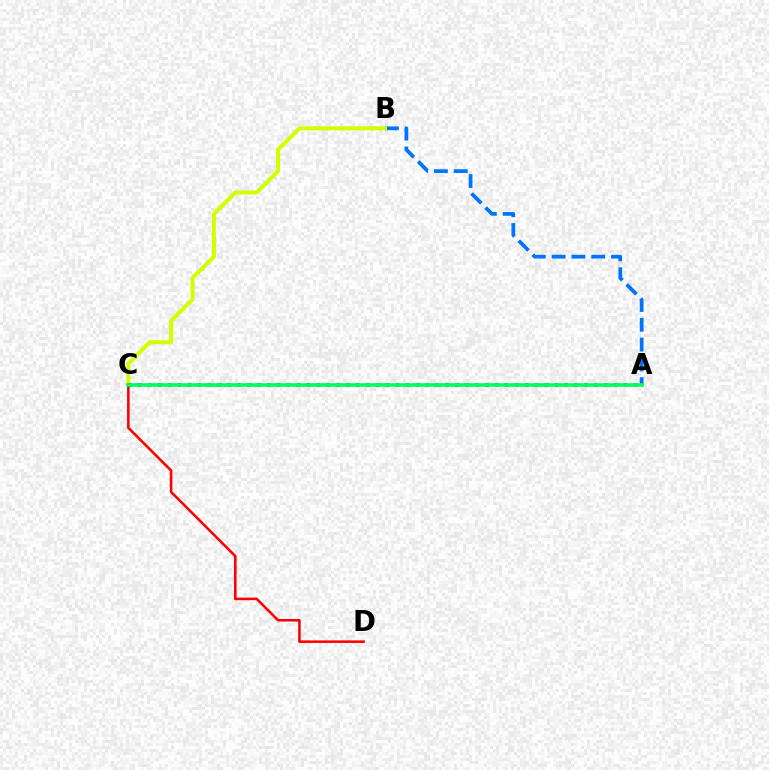{('A', 'B'): [{'color': '#0074ff', 'line_style': 'dashed', 'thickness': 2.69}], ('B', 'C'): [{'color': '#d1ff00', 'line_style': 'solid', 'thickness': 2.88}], ('A', 'C'): [{'color': '#b900ff', 'line_style': 'dotted', 'thickness': 2.69}, {'color': '#00ff5c', 'line_style': 'solid', 'thickness': 2.62}], ('C', 'D'): [{'color': '#ff0000', 'line_style': 'solid', 'thickness': 1.84}]}